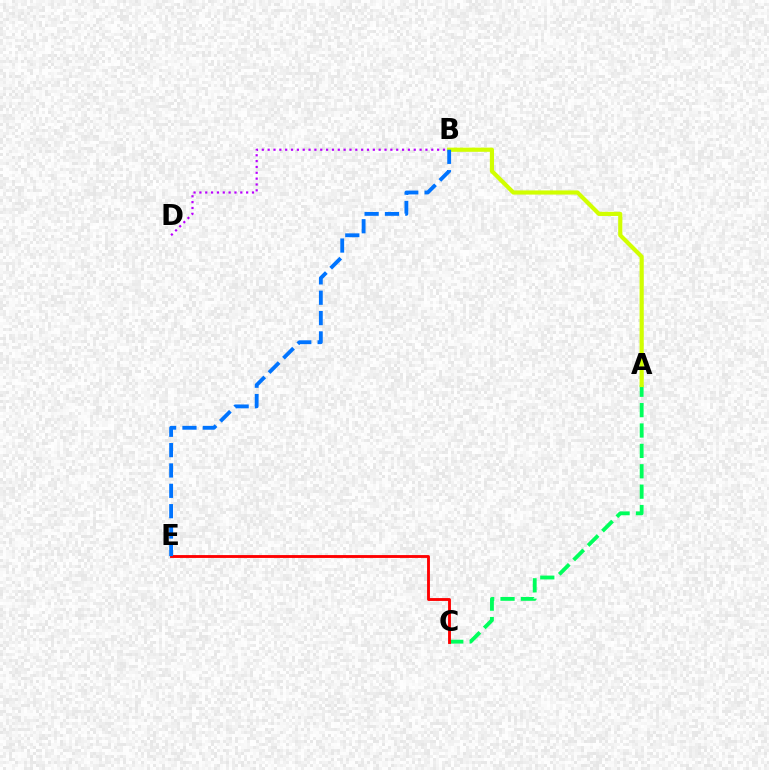{('A', 'C'): [{'color': '#00ff5c', 'line_style': 'dashed', 'thickness': 2.77}], ('B', 'D'): [{'color': '#b900ff', 'line_style': 'dotted', 'thickness': 1.59}], ('A', 'B'): [{'color': '#d1ff00', 'line_style': 'solid', 'thickness': 3.0}], ('C', 'E'): [{'color': '#ff0000', 'line_style': 'solid', 'thickness': 2.06}], ('B', 'E'): [{'color': '#0074ff', 'line_style': 'dashed', 'thickness': 2.76}]}